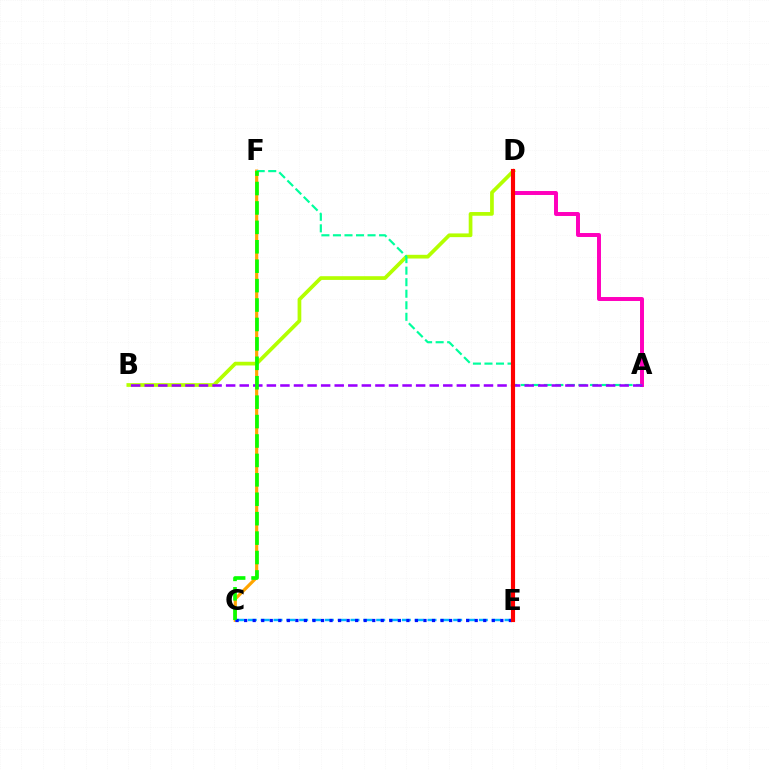{('B', 'D'): [{'color': '#b3ff00', 'line_style': 'solid', 'thickness': 2.67}], ('C', 'F'): [{'color': '#ffa500', 'line_style': 'solid', 'thickness': 2.29}, {'color': '#08ff00', 'line_style': 'dashed', 'thickness': 2.64}], ('A', 'D'): [{'color': '#ff00bd', 'line_style': 'solid', 'thickness': 2.85}], ('A', 'F'): [{'color': '#00ff9d', 'line_style': 'dashed', 'thickness': 1.57}], ('A', 'B'): [{'color': '#9b00ff', 'line_style': 'dashed', 'thickness': 1.84}], ('C', 'E'): [{'color': '#00b5ff', 'line_style': 'dashed', 'thickness': 1.74}, {'color': '#0010ff', 'line_style': 'dotted', 'thickness': 2.32}], ('D', 'E'): [{'color': '#ff0000', 'line_style': 'solid', 'thickness': 2.98}]}